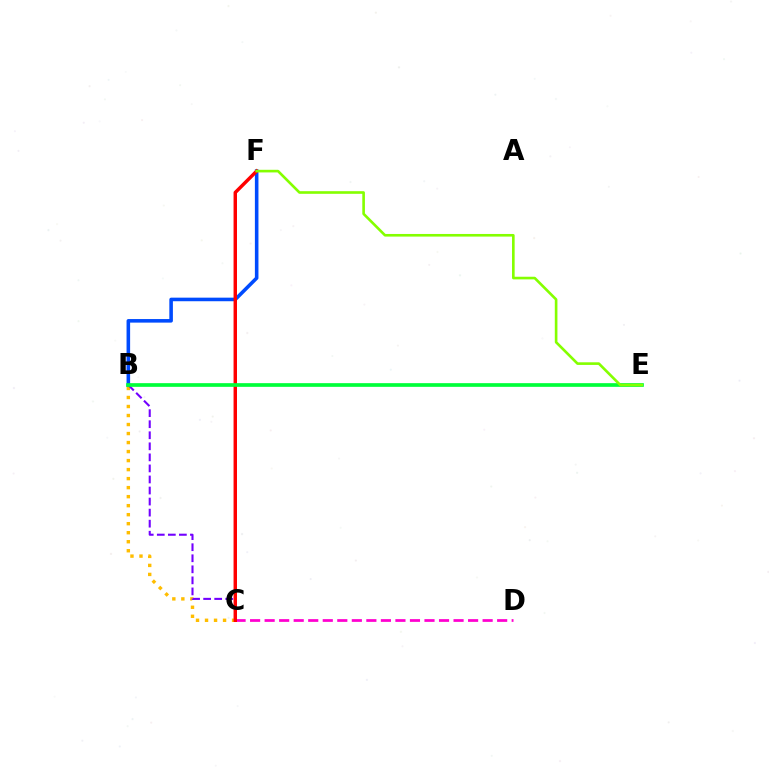{('B', 'C'): [{'color': '#ffbd00', 'line_style': 'dotted', 'thickness': 2.45}, {'color': '#7200ff', 'line_style': 'dashed', 'thickness': 1.5}], ('C', 'D'): [{'color': '#ff00cf', 'line_style': 'dashed', 'thickness': 1.97}], ('B', 'E'): [{'color': '#00fff6', 'line_style': 'solid', 'thickness': 1.52}, {'color': '#00ff39', 'line_style': 'solid', 'thickness': 2.64}], ('B', 'F'): [{'color': '#004bff', 'line_style': 'solid', 'thickness': 2.57}], ('C', 'F'): [{'color': '#ff0000', 'line_style': 'solid', 'thickness': 2.48}], ('E', 'F'): [{'color': '#84ff00', 'line_style': 'solid', 'thickness': 1.89}]}